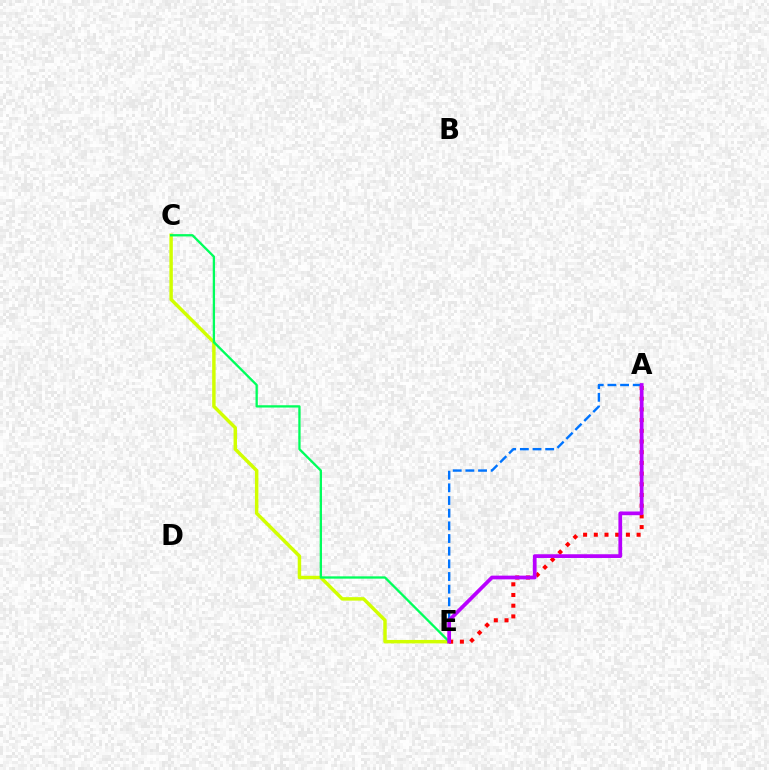{('C', 'E'): [{'color': '#d1ff00', 'line_style': 'solid', 'thickness': 2.49}, {'color': '#00ff5c', 'line_style': 'solid', 'thickness': 1.66}], ('A', 'E'): [{'color': '#ff0000', 'line_style': 'dotted', 'thickness': 2.91}, {'color': '#0074ff', 'line_style': 'dashed', 'thickness': 1.72}, {'color': '#b900ff', 'line_style': 'solid', 'thickness': 2.69}]}